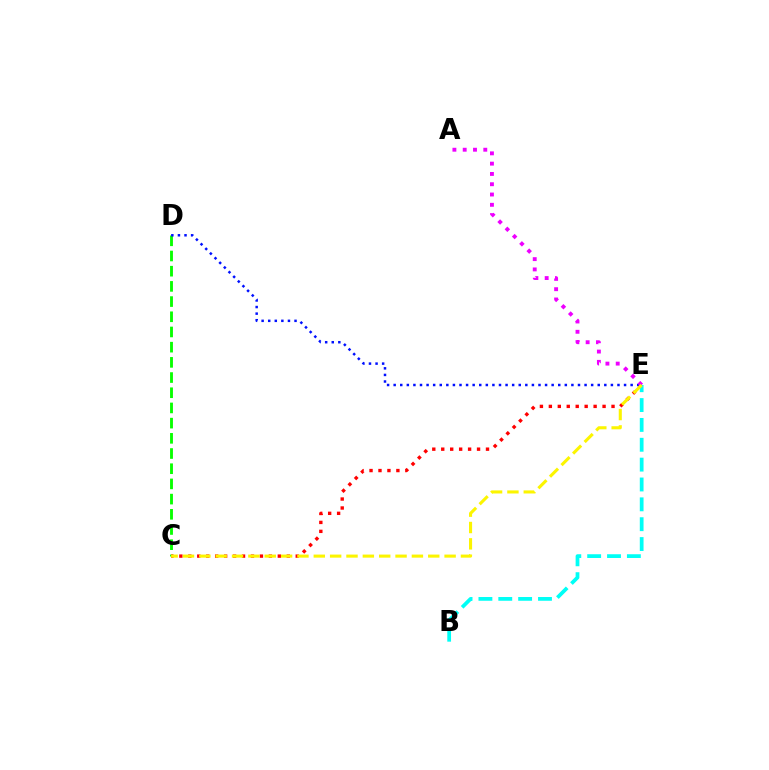{('C', 'D'): [{'color': '#08ff00', 'line_style': 'dashed', 'thickness': 2.06}], ('D', 'E'): [{'color': '#0010ff', 'line_style': 'dotted', 'thickness': 1.79}], ('C', 'E'): [{'color': '#ff0000', 'line_style': 'dotted', 'thickness': 2.43}, {'color': '#fcf500', 'line_style': 'dashed', 'thickness': 2.22}], ('A', 'E'): [{'color': '#ee00ff', 'line_style': 'dotted', 'thickness': 2.8}], ('B', 'E'): [{'color': '#00fff6', 'line_style': 'dashed', 'thickness': 2.7}]}